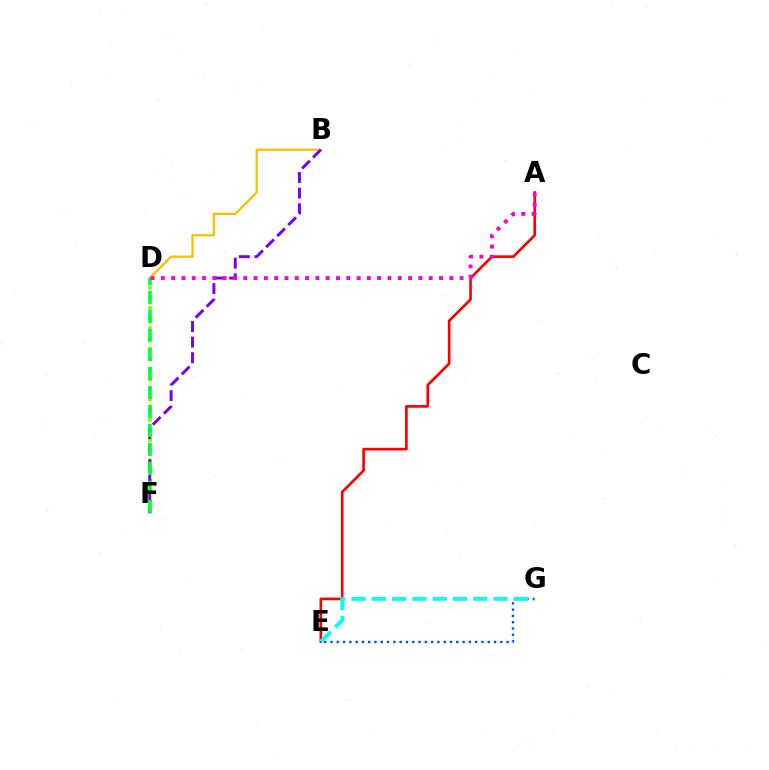{('B', 'D'): [{'color': '#ffbd00', 'line_style': 'solid', 'thickness': 1.64}], ('D', 'F'): [{'color': '#84ff00', 'line_style': 'dotted', 'thickness': 2.76}, {'color': '#00ff39', 'line_style': 'dashed', 'thickness': 2.58}], ('A', 'E'): [{'color': '#ff0000', 'line_style': 'solid', 'thickness': 1.92}], ('E', 'G'): [{'color': '#004bff', 'line_style': 'dotted', 'thickness': 1.71}, {'color': '#00fff6', 'line_style': 'dashed', 'thickness': 2.76}], ('B', 'F'): [{'color': '#7200ff', 'line_style': 'dashed', 'thickness': 2.12}], ('A', 'D'): [{'color': '#ff00cf', 'line_style': 'dotted', 'thickness': 2.8}]}